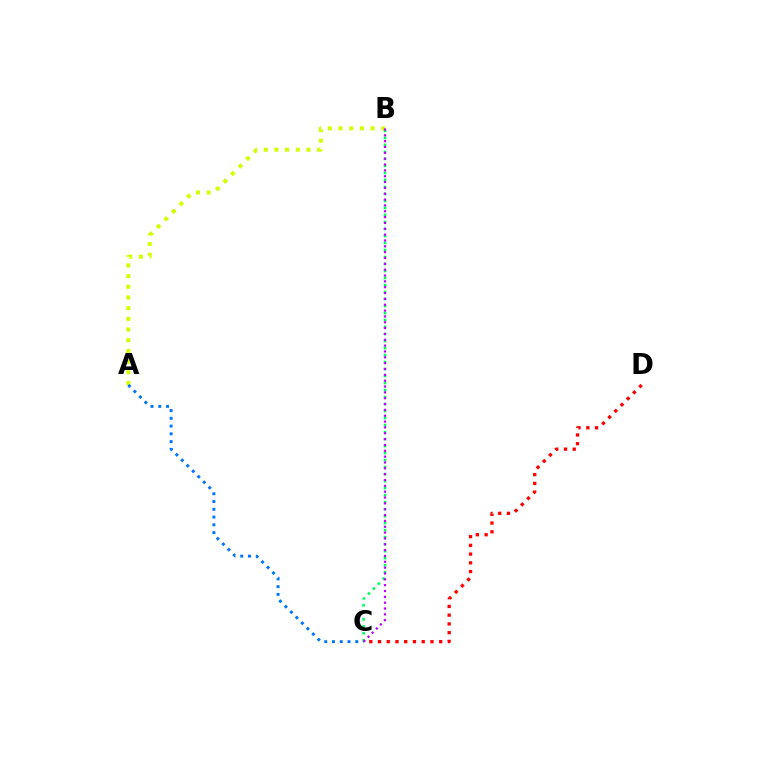{('B', 'C'): [{'color': '#00ff5c', 'line_style': 'dotted', 'thickness': 1.9}, {'color': '#b900ff', 'line_style': 'dotted', 'thickness': 1.59}], ('A', 'B'): [{'color': '#d1ff00', 'line_style': 'dotted', 'thickness': 2.9}], ('C', 'D'): [{'color': '#ff0000', 'line_style': 'dotted', 'thickness': 2.37}], ('A', 'C'): [{'color': '#0074ff', 'line_style': 'dotted', 'thickness': 2.11}]}